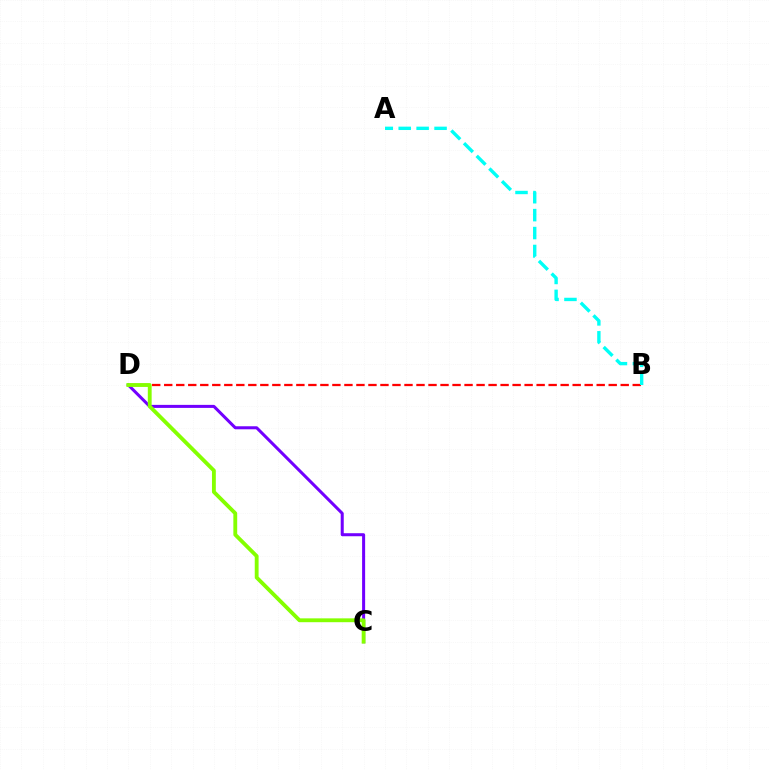{('B', 'D'): [{'color': '#ff0000', 'line_style': 'dashed', 'thickness': 1.63}], ('C', 'D'): [{'color': '#7200ff', 'line_style': 'solid', 'thickness': 2.18}, {'color': '#84ff00', 'line_style': 'solid', 'thickness': 2.77}], ('A', 'B'): [{'color': '#00fff6', 'line_style': 'dashed', 'thickness': 2.43}]}